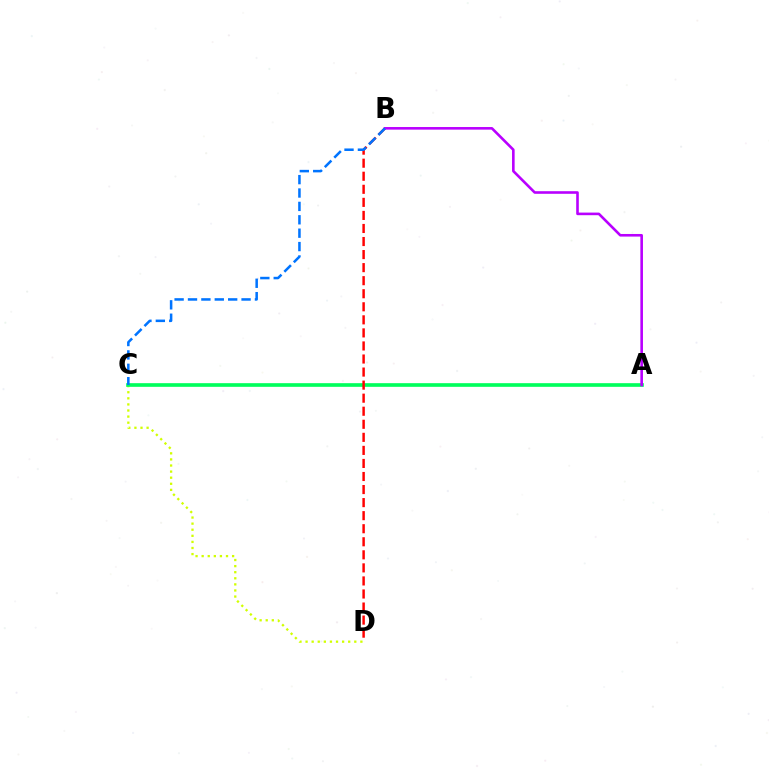{('C', 'D'): [{'color': '#d1ff00', 'line_style': 'dotted', 'thickness': 1.65}], ('A', 'C'): [{'color': '#00ff5c', 'line_style': 'solid', 'thickness': 2.63}], ('B', 'D'): [{'color': '#ff0000', 'line_style': 'dashed', 'thickness': 1.77}], ('A', 'B'): [{'color': '#b900ff', 'line_style': 'solid', 'thickness': 1.88}], ('B', 'C'): [{'color': '#0074ff', 'line_style': 'dashed', 'thickness': 1.82}]}